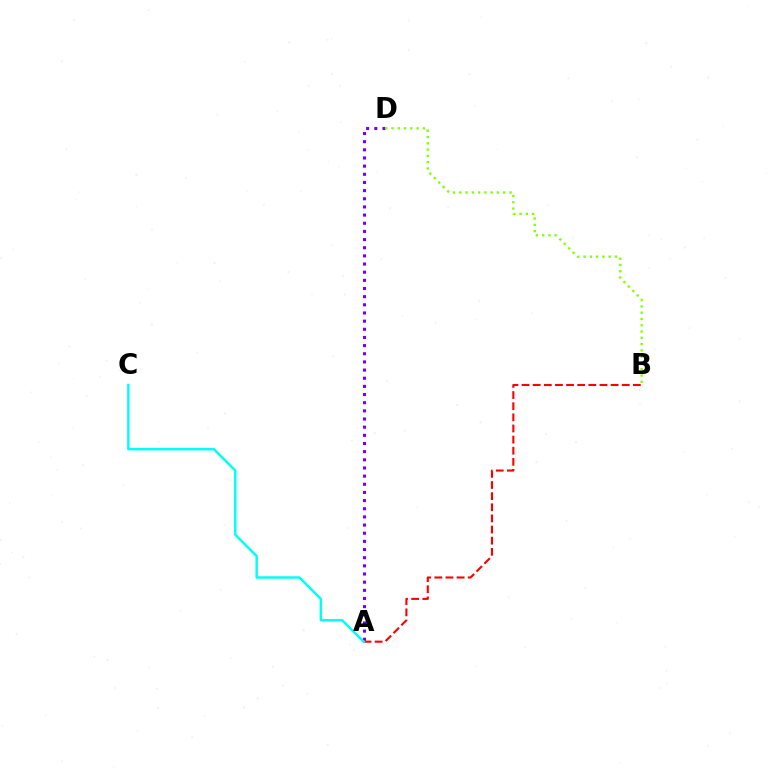{('A', 'D'): [{'color': '#7200ff', 'line_style': 'dotted', 'thickness': 2.22}], ('A', 'B'): [{'color': '#ff0000', 'line_style': 'dashed', 'thickness': 1.51}], ('B', 'D'): [{'color': '#84ff00', 'line_style': 'dotted', 'thickness': 1.71}], ('A', 'C'): [{'color': '#00fff6', 'line_style': 'solid', 'thickness': 1.78}]}